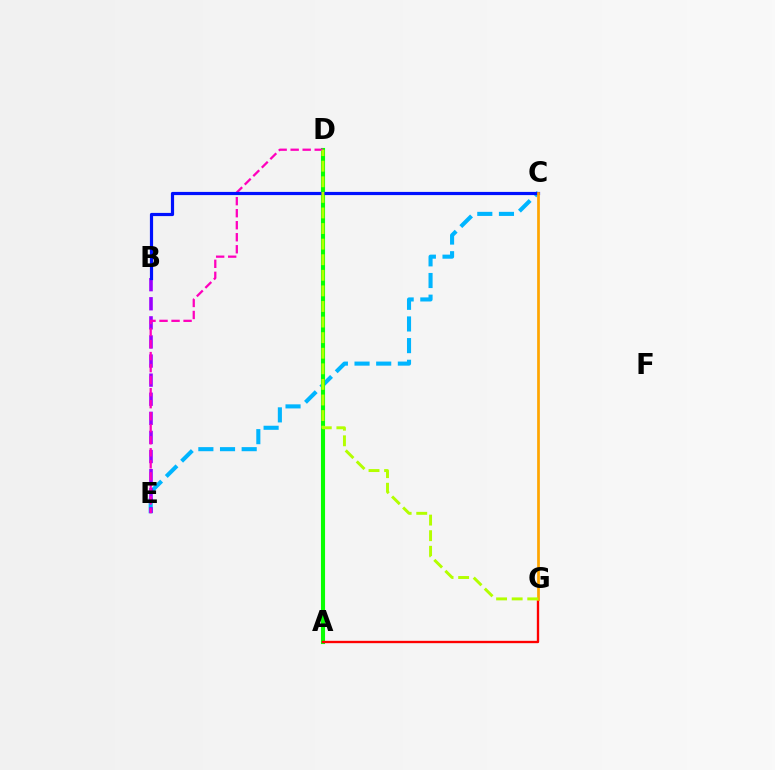{('A', 'D'): [{'color': '#00ff9d', 'line_style': 'solid', 'thickness': 1.85}, {'color': '#08ff00', 'line_style': 'solid', 'thickness': 2.95}], ('C', 'E'): [{'color': '#00b5ff', 'line_style': 'dashed', 'thickness': 2.94}], ('B', 'E'): [{'color': '#9b00ff', 'line_style': 'dashed', 'thickness': 2.59}], ('D', 'E'): [{'color': '#ff00bd', 'line_style': 'dashed', 'thickness': 1.63}], ('B', 'C'): [{'color': '#0010ff', 'line_style': 'solid', 'thickness': 2.29}], ('A', 'G'): [{'color': '#ff0000', 'line_style': 'solid', 'thickness': 1.69}], ('C', 'G'): [{'color': '#ffa500', 'line_style': 'solid', 'thickness': 1.96}], ('D', 'G'): [{'color': '#b3ff00', 'line_style': 'dashed', 'thickness': 2.12}]}